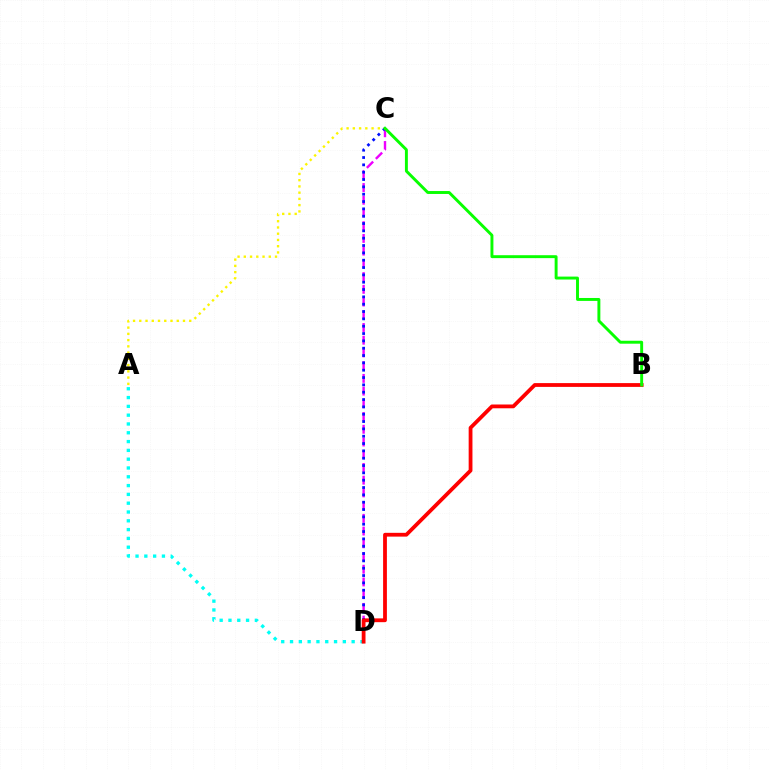{('C', 'D'): [{'color': '#ee00ff', 'line_style': 'dashed', 'thickness': 1.73}, {'color': '#0010ff', 'line_style': 'dotted', 'thickness': 1.99}], ('A', 'D'): [{'color': '#00fff6', 'line_style': 'dotted', 'thickness': 2.39}], ('A', 'C'): [{'color': '#fcf500', 'line_style': 'dotted', 'thickness': 1.7}], ('B', 'D'): [{'color': '#ff0000', 'line_style': 'solid', 'thickness': 2.73}], ('B', 'C'): [{'color': '#08ff00', 'line_style': 'solid', 'thickness': 2.11}]}